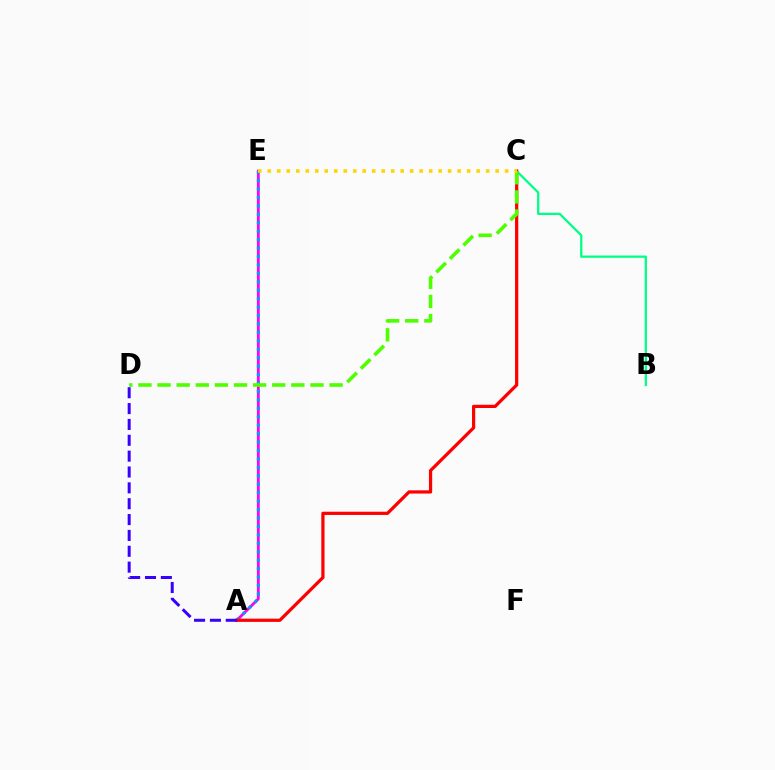{('B', 'C'): [{'color': '#00ff86', 'line_style': 'solid', 'thickness': 1.63}], ('A', 'E'): [{'color': '#ff00ed', 'line_style': 'solid', 'thickness': 2.03}, {'color': '#009eff', 'line_style': 'dotted', 'thickness': 2.29}], ('A', 'C'): [{'color': '#ff0000', 'line_style': 'solid', 'thickness': 2.33}], ('C', 'D'): [{'color': '#4fff00', 'line_style': 'dashed', 'thickness': 2.6}], ('A', 'D'): [{'color': '#3700ff', 'line_style': 'dashed', 'thickness': 2.15}], ('C', 'E'): [{'color': '#ffd500', 'line_style': 'dotted', 'thickness': 2.58}]}